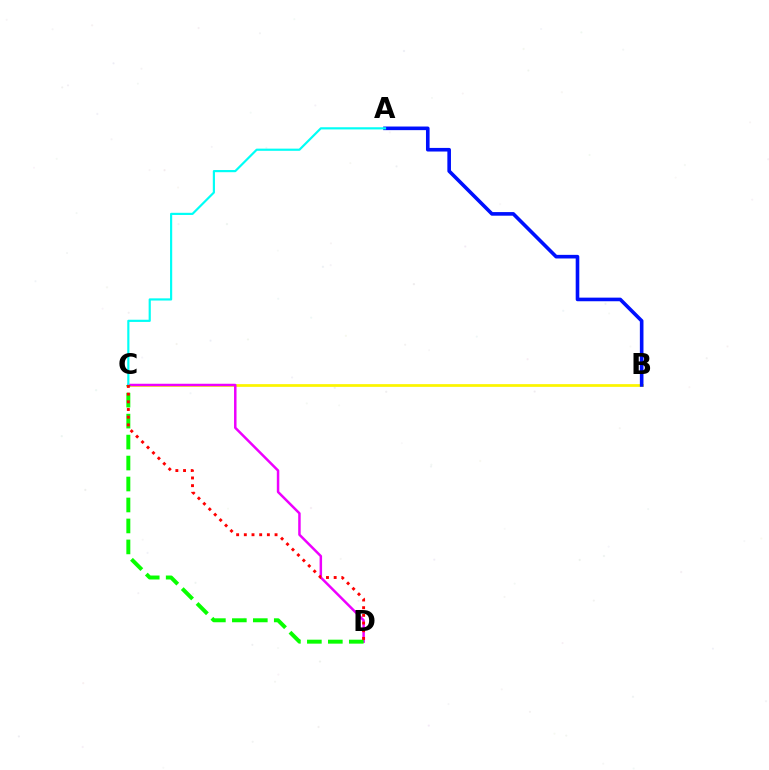{('B', 'C'): [{'color': '#fcf500', 'line_style': 'solid', 'thickness': 1.98}], ('C', 'D'): [{'color': '#ee00ff', 'line_style': 'solid', 'thickness': 1.79}, {'color': '#08ff00', 'line_style': 'dashed', 'thickness': 2.85}, {'color': '#ff0000', 'line_style': 'dotted', 'thickness': 2.09}], ('A', 'B'): [{'color': '#0010ff', 'line_style': 'solid', 'thickness': 2.6}], ('A', 'C'): [{'color': '#00fff6', 'line_style': 'solid', 'thickness': 1.57}]}